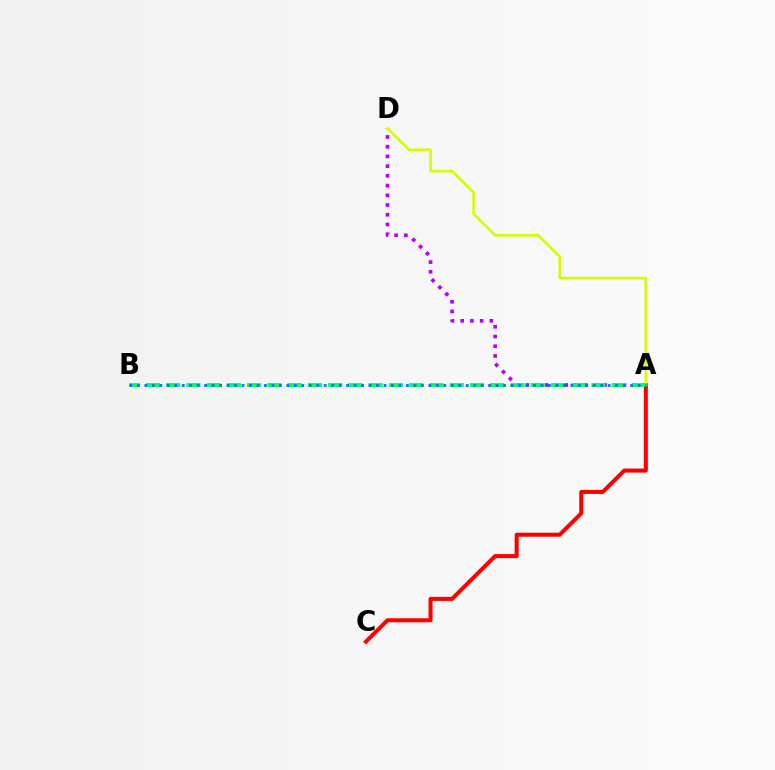{('A', 'D'): [{'color': '#b900ff', 'line_style': 'dotted', 'thickness': 2.64}, {'color': '#d1ff00', 'line_style': 'solid', 'thickness': 1.87}], ('A', 'C'): [{'color': '#ff0000', 'line_style': 'solid', 'thickness': 2.9}], ('A', 'B'): [{'color': '#00ff5c', 'line_style': 'dashed', 'thickness': 2.75}, {'color': '#0074ff', 'line_style': 'dotted', 'thickness': 2.03}]}